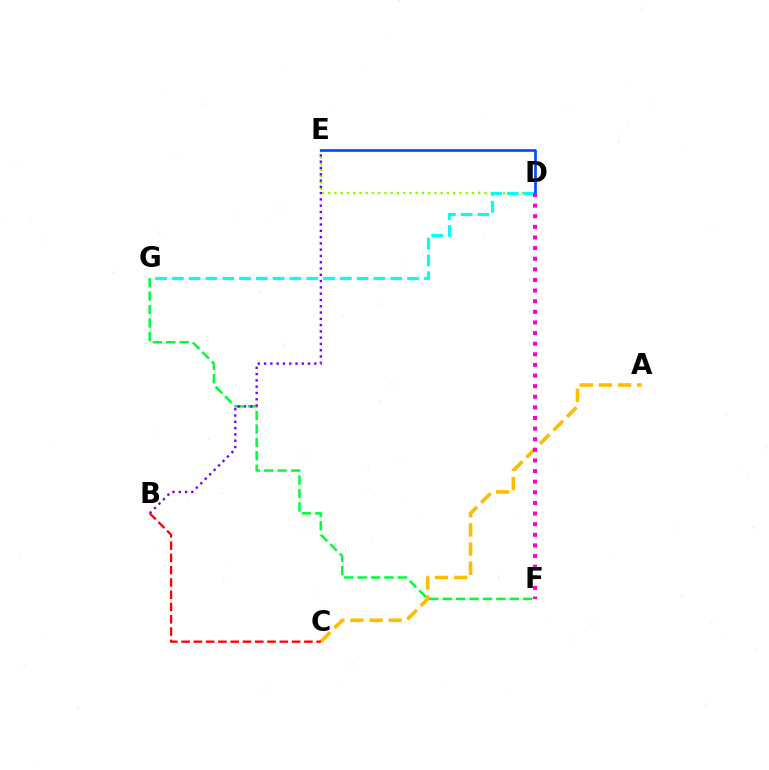{('A', 'C'): [{'color': '#ffbd00', 'line_style': 'dashed', 'thickness': 2.6}], ('F', 'G'): [{'color': '#00ff39', 'line_style': 'dashed', 'thickness': 1.82}], ('D', 'E'): [{'color': '#84ff00', 'line_style': 'dotted', 'thickness': 1.7}, {'color': '#004bff', 'line_style': 'solid', 'thickness': 1.94}], ('B', 'E'): [{'color': '#7200ff', 'line_style': 'dotted', 'thickness': 1.71}], ('D', 'G'): [{'color': '#00fff6', 'line_style': 'dashed', 'thickness': 2.28}], ('B', 'C'): [{'color': '#ff0000', 'line_style': 'dashed', 'thickness': 1.67}], ('D', 'F'): [{'color': '#ff00cf', 'line_style': 'dotted', 'thickness': 2.89}]}